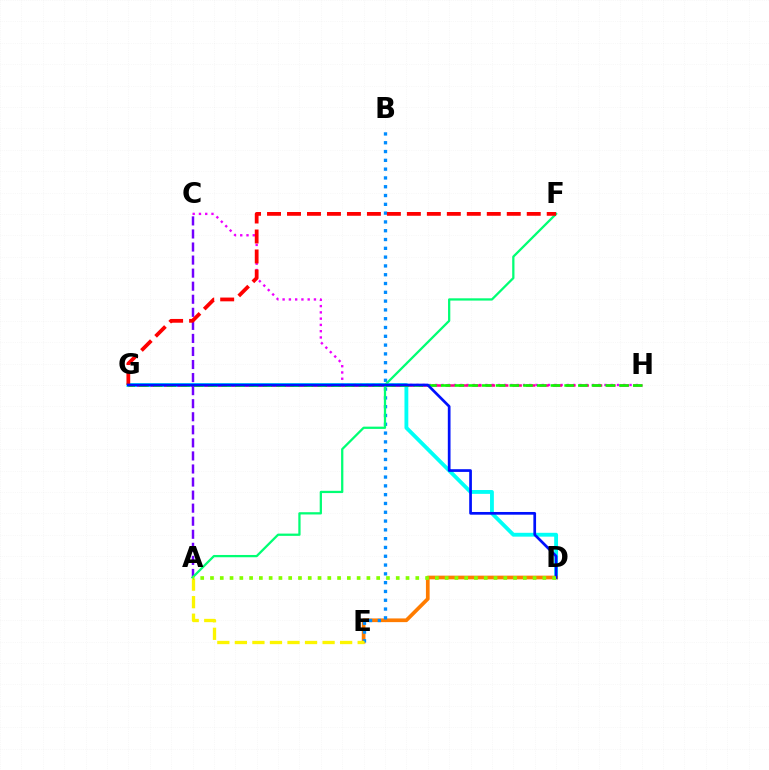{('D', 'G'): [{'color': '#00fff6', 'line_style': 'solid', 'thickness': 2.77}, {'color': '#0010ff', 'line_style': 'solid', 'thickness': 1.95}], ('C', 'H'): [{'color': '#ee00ff', 'line_style': 'dotted', 'thickness': 1.7}], ('D', 'E'): [{'color': '#ff7c00', 'line_style': 'solid', 'thickness': 2.67}], ('G', 'H'): [{'color': '#ff0094', 'line_style': 'dashed', 'thickness': 1.82}, {'color': '#08ff00', 'line_style': 'dashed', 'thickness': 1.86}], ('A', 'C'): [{'color': '#7200ff', 'line_style': 'dashed', 'thickness': 1.77}], ('B', 'E'): [{'color': '#008cff', 'line_style': 'dotted', 'thickness': 2.39}], ('A', 'F'): [{'color': '#00ff74', 'line_style': 'solid', 'thickness': 1.63}], ('A', 'E'): [{'color': '#fcf500', 'line_style': 'dashed', 'thickness': 2.38}], ('F', 'G'): [{'color': '#ff0000', 'line_style': 'dashed', 'thickness': 2.71}], ('A', 'D'): [{'color': '#84ff00', 'line_style': 'dotted', 'thickness': 2.66}]}